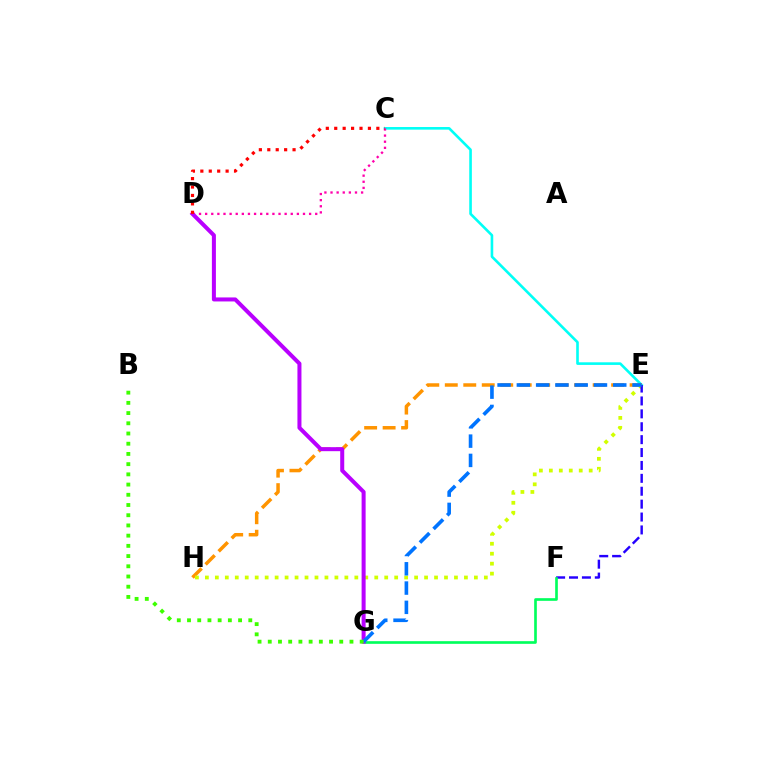{('C', 'E'): [{'color': '#00fff6', 'line_style': 'solid', 'thickness': 1.88}], ('C', 'D'): [{'color': '#ff00ac', 'line_style': 'dotted', 'thickness': 1.66}, {'color': '#ff0000', 'line_style': 'dotted', 'thickness': 2.29}], ('E', 'H'): [{'color': '#ff9400', 'line_style': 'dashed', 'thickness': 2.51}, {'color': '#d1ff00', 'line_style': 'dotted', 'thickness': 2.71}], ('E', 'F'): [{'color': '#2500ff', 'line_style': 'dashed', 'thickness': 1.75}], ('F', 'G'): [{'color': '#00ff5c', 'line_style': 'solid', 'thickness': 1.91}], ('D', 'G'): [{'color': '#b900ff', 'line_style': 'solid', 'thickness': 2.89}], ('E', 'G'): [{'color': '#0074ff', 'line_style': 'dashed', 'thickness': 2.62}], ('B', 'G'): [{'color': '#3dff00', 'line_style': 'dotted', 'thickness': 2.78}]}